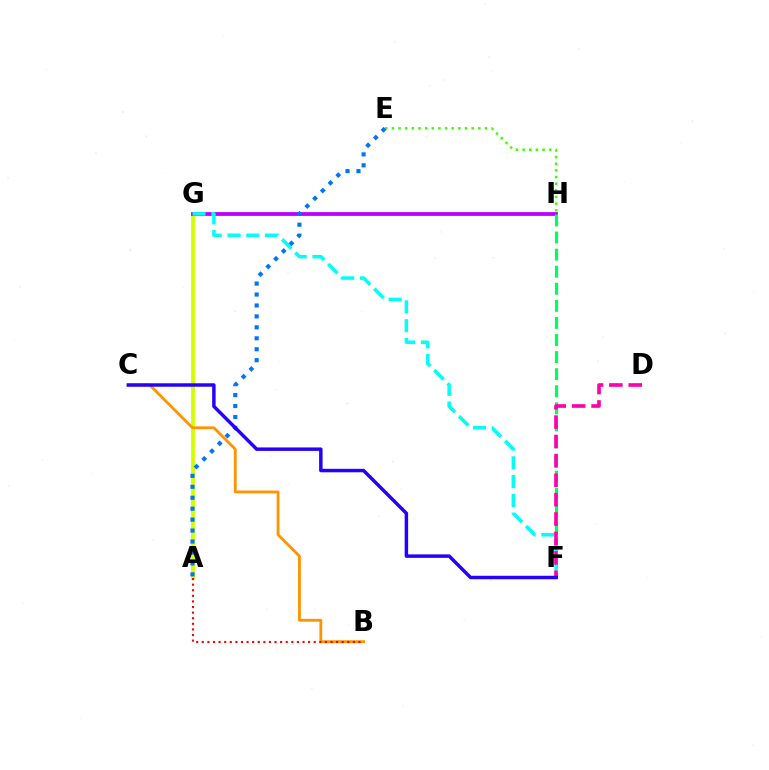{('E', 'H'): [{'color': '#3dff00', 'line_style': 'dotted', 'thickness': 1.81}], ('A', 'G'): [{'color': '#d1ff00', 'line_style': 'solid', 'thickness': 2.73}], ('B', 'C'): [{'color': '#ff9400', 'line_style': 'solid', 'thickness': 2.03}], ('G', 'H'): [{'color': '#b900ff', 'line_style': 'solid', 'thickness': 2.72}], ('A', 'B'): [{'color': '#ff0000', 'line_style': 'dotted', 'thickness': 1.52}], ('F', 'H'): [{'color': '#00ff5c', 'line_style': 'dashed', 'thickness': 2.32}], ('F', 'G'): [{'color': '#00fff6', 'line_style': 'dashed', 'thickness': 2.55}], ('A', 'E'): [{'color': '#0074ff', 'line_style': 'dotted', 'thickness': 2.97}], ('D', 'F'): [{'color': '#ff00ac', 'line_style': 'dashed', 'thickness': 2.63}], ('C', 'F'): [{'color': '#2500ff', 'line_style': 'solid', 'thickness': 2.49}]}